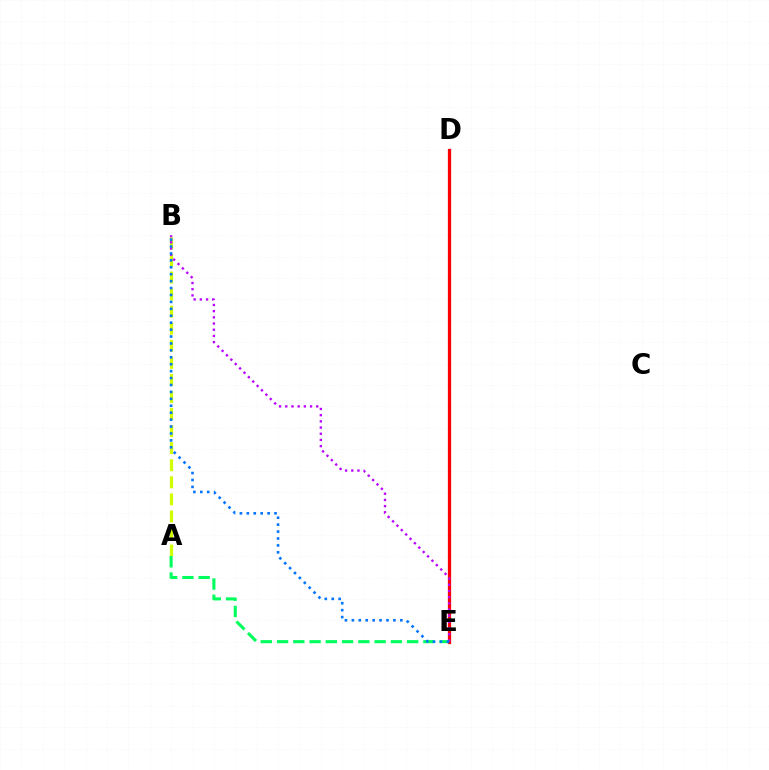{('A', 'B'): [{'color': '#d1ff00', 'line_style': 'dashed', 'thickness': 2.32}], ('D', 'E'): [{'color': '#ff0000', 'line_style': 'solid', 'thickness': 2.34}], ('A', 'E'): [{'color': '#00ff5c', 'line_style': 'dashed', 'thickness': 2.21}], ('B', 'E'): [{'color': '#b900ff', 'line_style': 'dotted', 'thickness': 1.68}, {'color': '#0074ff', 'line_style': 'dotted', 'thickness': 1.88}]}